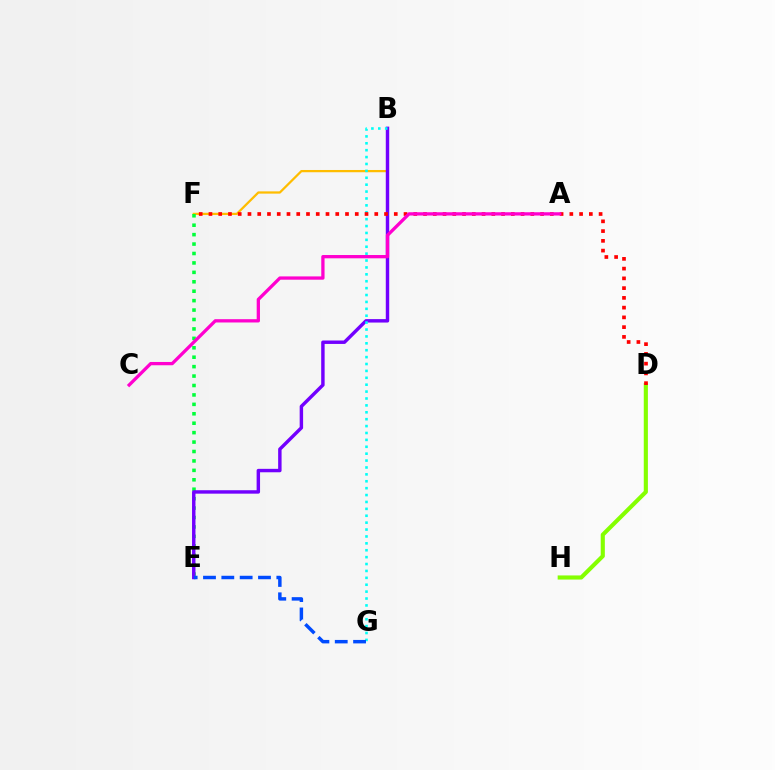{('B', 'F'): [{'color': '#ffbd00', 'line_style': 'solid', 'thickness': 1.62}], ('E', 'F'): [{'color': '#00ff39', 'line_style': 'dotted', 'thickness': 2.56}], ('D', 'H'): [{'color': '#84ff00', 'line_style': 'solid', 'thickness': 2.97}], ('B', 'E'): [{'color': '#7200ff', 'line_style': 'solid', 'thickness': 2.47}], ('B', 'G'): [{'color': '#00fff6', 'line_style': 'dotted', 'thickness': 1.87}], ('E', 'G'): [{'color': '#004bff', 'line_style': 'dashed', 'thickness': 2.49}], ('D', 'F'): [{'color': '#ff0000', 'line_style': 'dotted', 'thickness': 2.65}], ('A', 'C'): [{'color': '#ff00cf', 'line_style': 'solid', 'thickness': 2.37}]}